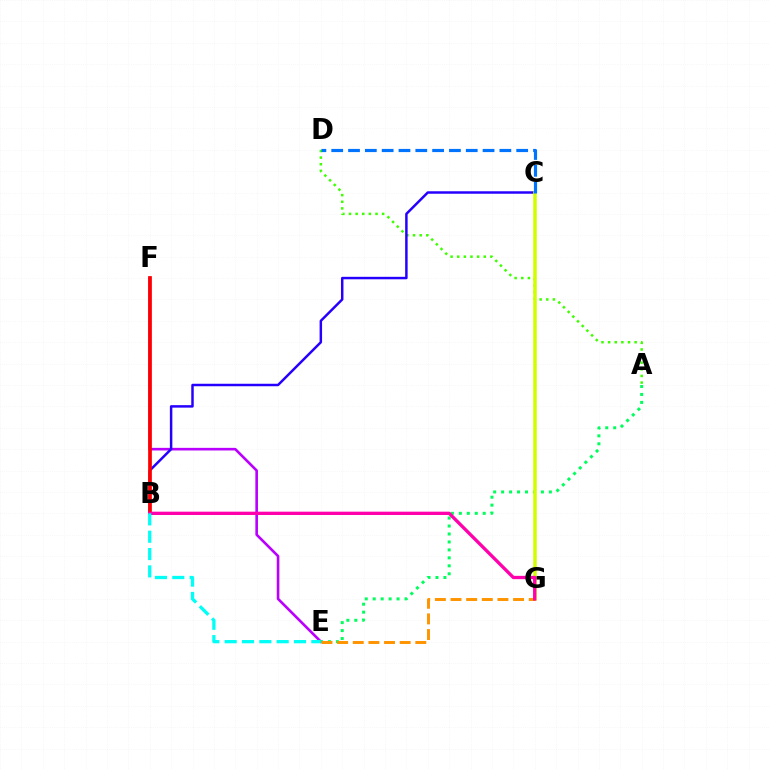{('E', 'F'): [{'color': '#b900ff', 'line_style': 'solid', 'thickness': 1.89}], ('A', 'D'): [{'color': '#3dff00', 'line_style': 'dotted', 'thickness': 1.8}], ('A', 'E'): [{'color': '#00ff5c', 'line_style': 'dotted', 'thickness': 2.16}], ('B', 'C'): [{'color': '#2500ff', 'line_style': 'solid', 'thickness': 1.78}], ('C', 'G'): [{'color': '#d1ff00', 'line_style': 'solid', 'thickness': 2.53}], ('C', 'D'): [{'color': '#0074ff', 'line_style': 'dashed', 'thickness': 2.28}], ('E', 'G'): [{'color': '#ff9400', 'line_style': 'dashed', 'thickness': 2.12}], ('B', 'F'): [{'color': '#ff0000', 'line_style': 'solid', 'thickness': 2.68}], ('B', 'G'): [{'color': '#ff00ac', 'line_style': 'solid', 'thickness': 2.38}], ('B', 'E'): [{'color': '#00fff6', 'line_style': 'dashed', 'thickness': 2.36}]}